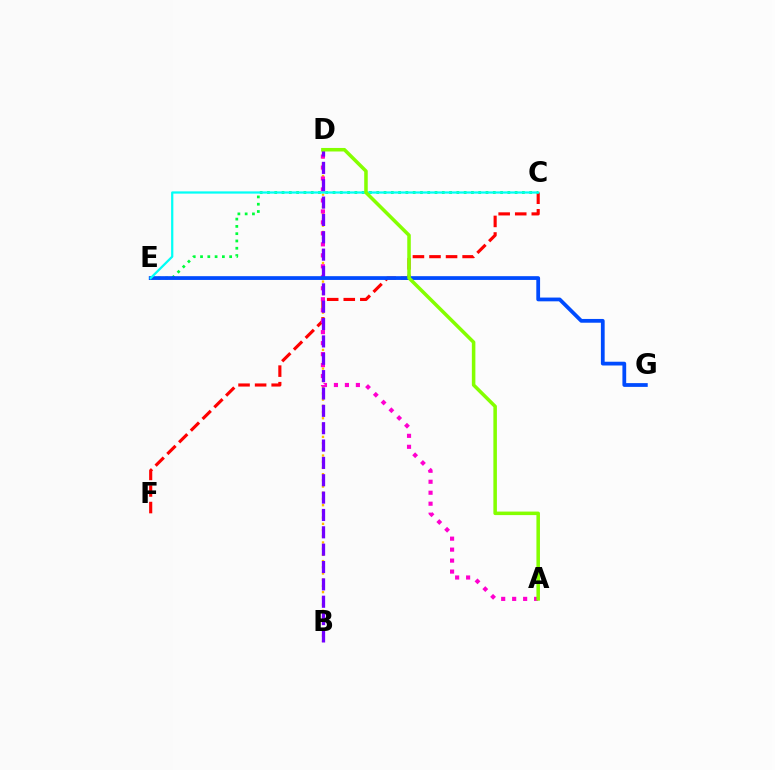{('C', 'F'): [{'color': '#ff0000', 'line_style': 'dashed', 'thickness': 2.25}], ('B', 'D'): [{'color': '#ffbd00', 'line_style': 'dotted', 'thickness': 1.69}, {'color': '#7200ff', 'line_style': 'dashed', 'thickness': 2.36}], ('C', 'E'): [{'color': '#00ff39', 'line_style': 'dotted', 'thickness': 1.98}, {'color': '#00fff6', 'line_style': 'solid', 'thickness': 1.62}], ('A', 'D'): [{'color': '#ff00cf', 'line_style': 'dotted', 'thickness': 2.98}, {'color': '#84ff00', 'line_style': 'solid', 'thickness': 2.54}], ('E', 'G'): [{'color': '#004bff', 'line_style': 'solid', 'thickness': 2.71}]}